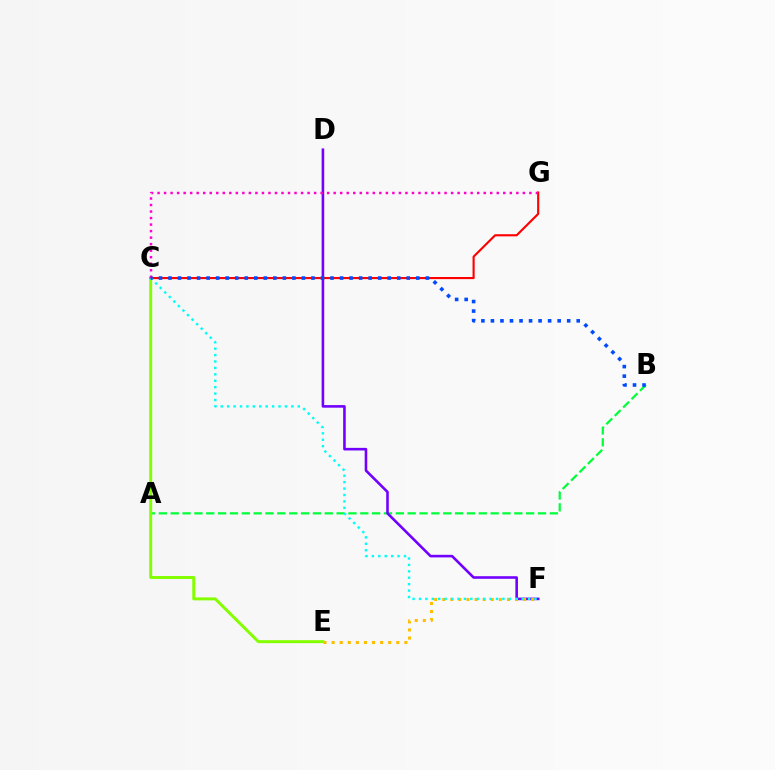{('A', 'B'): [{'color': '#00ff39', 'line_style': 'dashed', 'thickness': 1.61}], ('D', 'F'): [{'color': '#7200ff', 'line_style': 'solid', 'thickness': 1.87}], ('C', 'E'): [{'color': '#84ff00', 'line_style': 'solid', 'thickness': 2.14}], ('E', 'F'): [{'color': '#ffbd00', 'line_style': 'dotted', 'thickness': 2.2}], ('C', 'G'): [{'color': '#ff0000', 'line_style': 'solid', 'thickness': 1.53}, {'color': '#ff00cf', 'line_style': 'dotted', 'thickness': 1.77}], ('C', 'F'): [{'color': '#00fff6', 'line_style': 'dotted', 'thickness': 1.74}], ('B', 'C'): [{'color': '#004bff', 'line_style': 'dotted', 'thickness': 2.59}]}